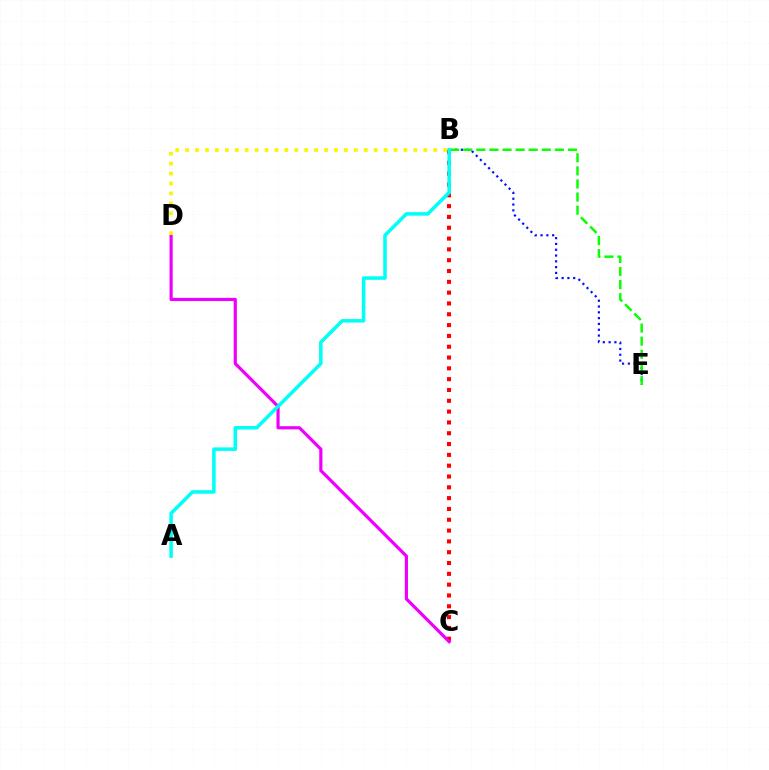{('B', 'E'): [{'color': '#0010ff', 'line_style': 'dotted', 'thickness': 1.58}, {'color': '#08ff00', 'line_style': 'dashed', 'thickness': 1.78}], ('B', 'C'): [{'color': '#ff0000', 'line_style': 'dotted', 'thickness': 2.94}], ('C', 'D'): [{'color': '#ee00ff', 'line_style': 'solid', 'thickness': 2.29}], ('A', 'B'): [{'color': '#00fff6', 'line_style': 'solid', 'thickness': 2.55}], ('B', 'D'): [{'color': '#fcf500', 'line_style': 'dotted', 'thickness': 2.7}]}